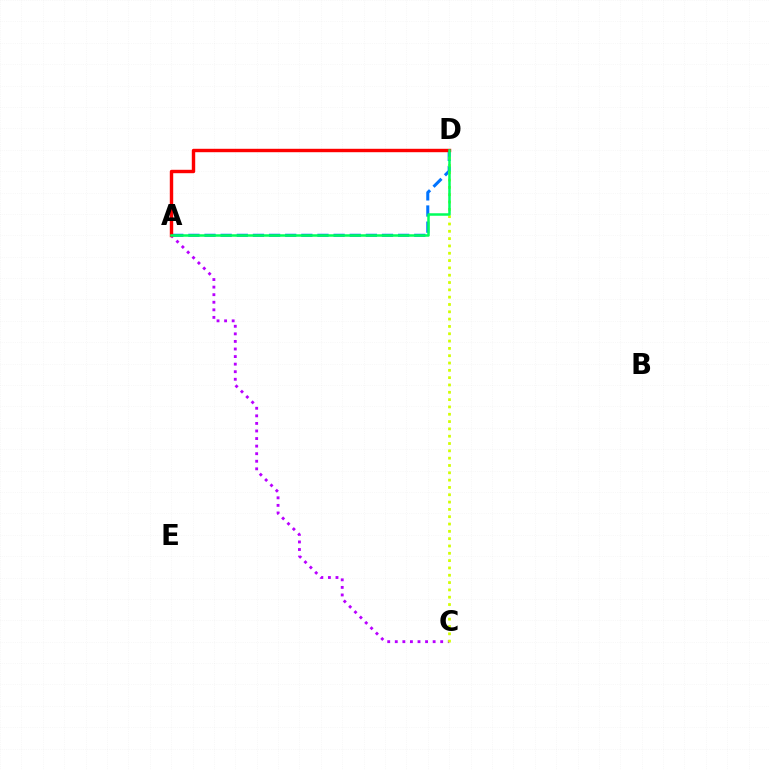{('A', 'D'): [{'color': '#0074ff', 'line_style': 'dashed', 'thickness': 2.19}, {'color': '#ff0000', 'line_style': 'solid', 'thickness': 2.46}, {'color': '#00ff5c', 'line_style': 'solid', 'thickness': 1.81}], ('A', 'C'): [{'color': '#b900ff', 'line_style': 'dotted', 'thickness': 2.06}], ('C', 'D'): [{'color': '#d1ff00', 'line_style': 'dotted', 'thickness': 1.99}]}